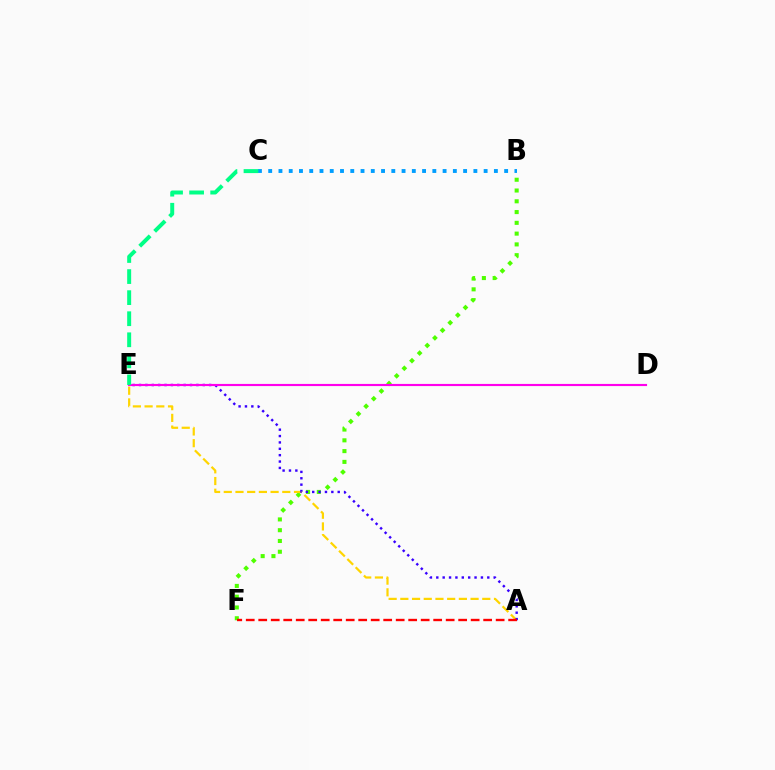{('B', 'F'): [{'color': '#4fff00', 'line_style': 'dotted', 'thickness': 2.93}], ('A', 'E'): [{'color': '#ffd500', 'line_style': 'dashed', 'thickness': 1.59}, {'color': '#3700ff', 'line_style': 'dotted', 'thickness': 1.73}], ('A', 'F'): [{'color': '#ff0000', 'line_style': 'dashed', 'thickness': 1.7}], ('D', 'E'): [{'color': '#ff00ed', 'line_style': 'solid', 'thickness': 1.55}], ('B', 'C'): [{'color': '#009eff', 'line_style': 'dotted', 'thickness': 2.79}], ('C', 'E'): [{'color': '#00ff86', 'line_style': 'dashed', 'thickness': 2.86}]}